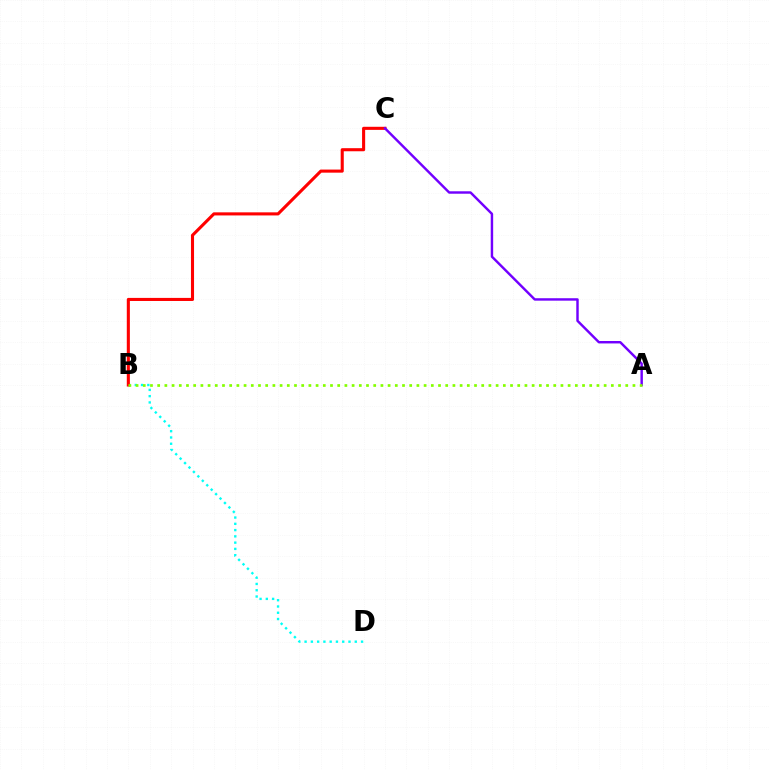{('B', 'D'): [{'color': '#00fff6', 'line_style': 'dotted', 'thickness': 1.7}], ('B', 'C'): [{'color': '#ff0000', 'line_style': 'solid', 'thickness': 2.22}], ('A', 'C'): [{'color': '#7200ff', 'line_style': 'solid', 'thickness': 1.75}], ('A', 'B'): [{'color': '#84ff00', 'line_style': 'dotted', 'thickness': 1.96}]}